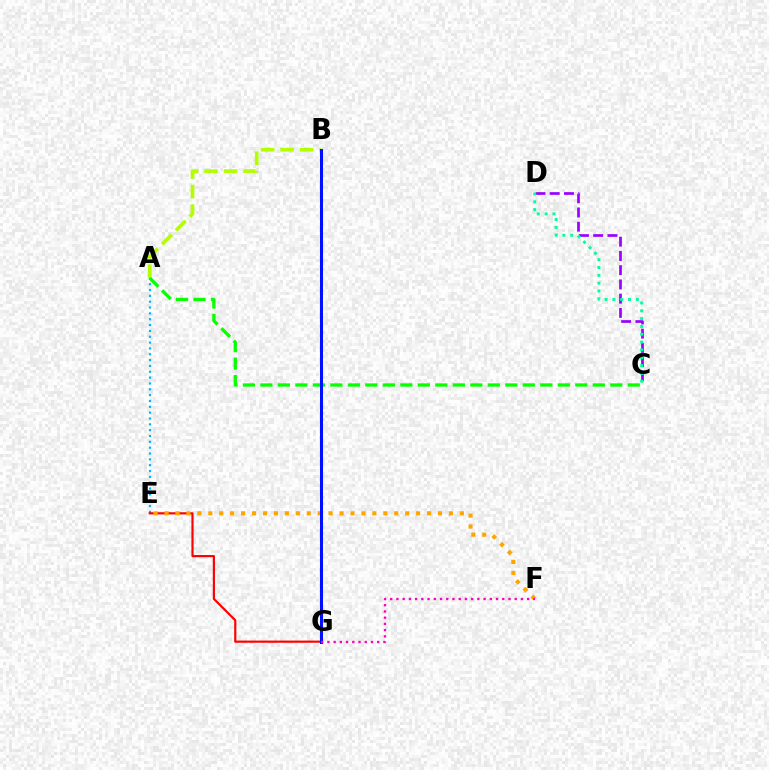{('A', 'E'): [{'color': '#00b5ff', 'line_style': 'dotted', 'thickness': 1.59}], ('E', 'G'): [{'color': '#ff0000', 'line_style': 'solid', 'thickness': 1.56}], ('E', 'F'): [{'color': '#ffa500', 'line_style': 'dotted', 'thickness': 2.97}], ('C', 'D'): [{'color': '#9b00ff', 'line_style': 'dashed', 'thickness': 1.94}, {'color': '#00ff9d', 'line_style': 'dotted', 'thickness': 2.13}], ('A', 'B'): [{'color': '#b3ff00', 'line_style': 'dashed', 'thickness': 2.65}], ('A', 'C'): [{'color': '#08ff00', 'line_style': 'dashed', 'thickness': 2.38}], ('B', 'G'): [{'color': '#0010ff', 'line_style': 'solid', 'thickness': 2.18}], ('F', 'G'): [{'color': '#ff00bd', 'line_style': 'dotted', 'thickness': 1.69}]}